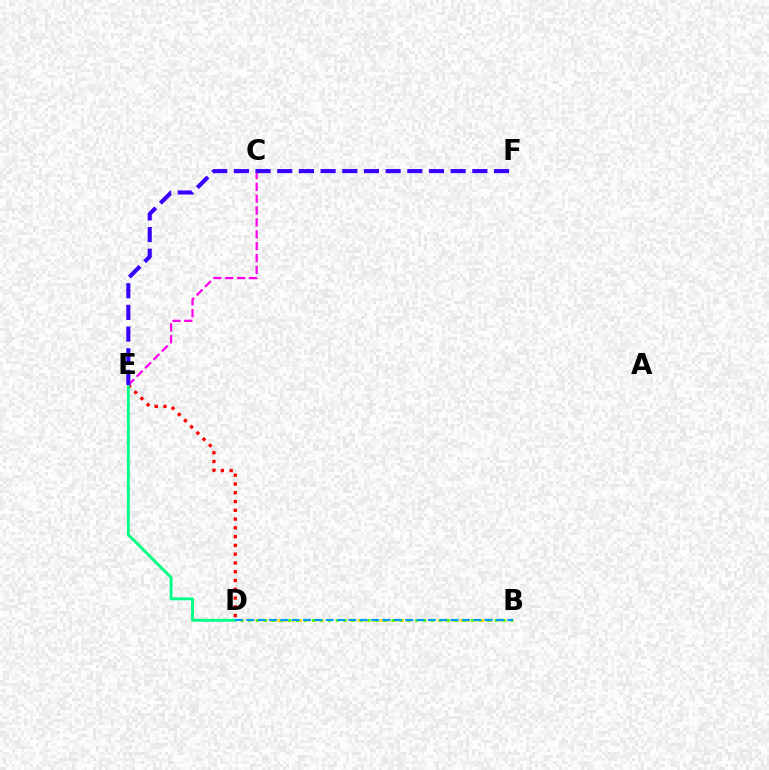{('D', 'E'): [{'color': '#ff0000', 'line_style': 'dotted', 'thickness': 2.38}, {'color': '#00ff86', 'line_style': 'solid', 'thickness': 2.08}], ('B', 'D'): [{'color': '#ffd500', 'line_style': 'dotted', 'thickness': 1.98}, {'color': '#4fff00', 'line_style': 'dotted', 'thickness': 2.16}, {'color': '#009eff', 'line_style': 'dashed', 'thickness': 1.54}], ('C', 'E'): [{'color': '#ff00ed', 'line_style': 'dashed', 'thickness': 1.61}], ('E', 'F'): [{'color': '#3700ff', 'line_style': 'dashed', 'thickness': 2.94}]}